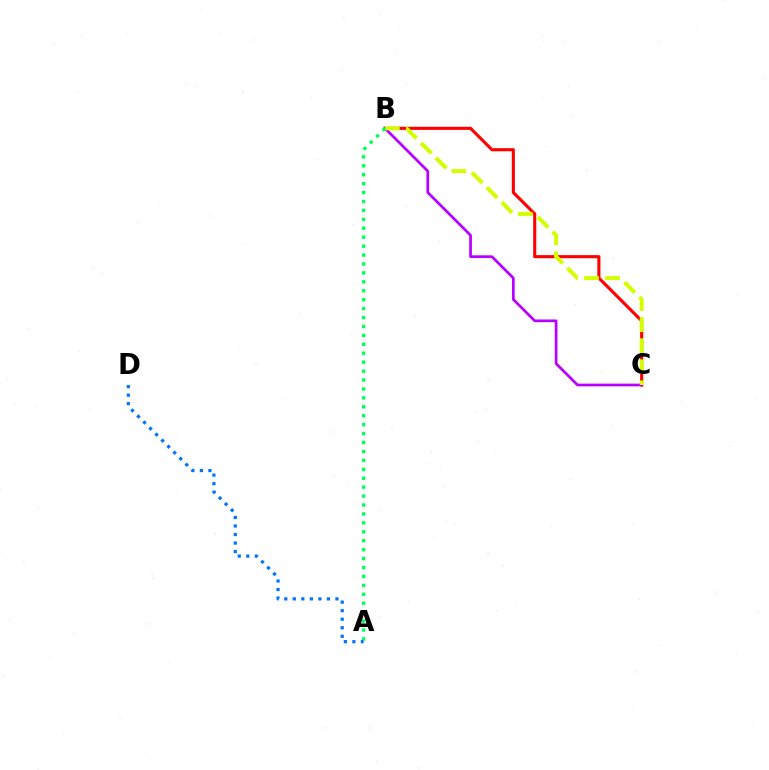{('B', 'C'): [{'color': '#ff0000', 'line_style': 'solid', 'thickness': 2.23}, {'color': '#b900ff', 'line_style': 'solid', 'thickness': 1.96}, {'color': '#d1ff00', 'line_style': 'dashed', 'thickness': 2.86}], ('A', 'B'): [{'color': '#00ff5c', 'line_style': 'dotted', 'thickness': 2.43}], ('A', 'D'): [{'color': '#0074ff', 'line_style': 'dotted', 'thickness': 2.32}]}